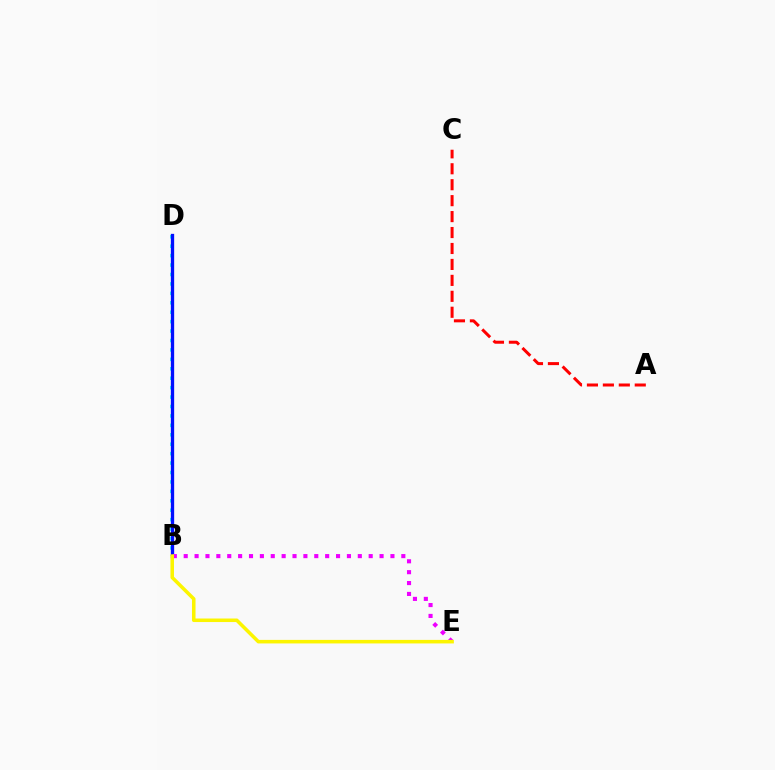{('A', 'C'): [{'color': '#ff0000', 'line_style': 'dashed', 'thickness': 2.17}], ('B', 'D'): [{'color': '#00fff6', 'line_style': 'dotted', 'thickness': 2.56}, {'color': '#08ff00', 'line_style': 'dotted', 'thickness': 1.93}, {'color': '#0010ff', 'line_style': 'solid', 'thickness': 2.38}], ('B', 'E'): [{'color': '#ee00ff', 'line_style': 'dotted', 'thickness': 2.96}, {'color': '#fcf500', 'line_style': 'solid', 'thickness': 2.55}]}